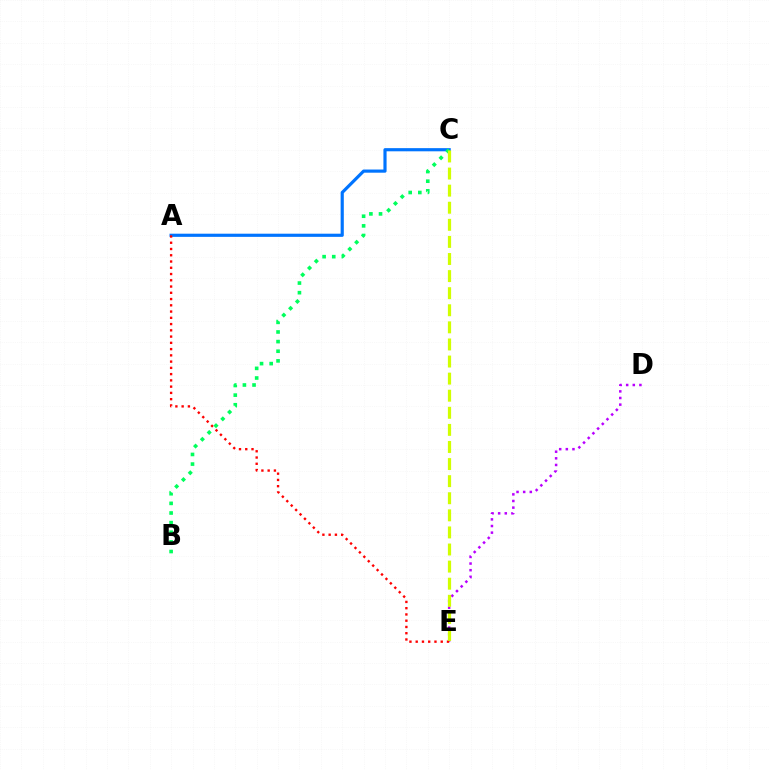{('D', 'E'): [{'color': '#b900ff', 'line_style': 'dotted', 'thickness': 1.8}], ('A', 'C'): [{'color': '#0074ff', 'line_style': 'solid', 'thickness': 2.28}], ('A', 'E'): [{'color': '#ff0000', 'line_style': 'dotted', 'thickness': 1.7}], ('B', 'C'): [{'color': '#00ff5c', 'line_style': 'dotted', 'thickness': 2.62}], ('C', 'E'): [{'color': '#d1ff00', 'line_style': 'dashed', 'thickness': 2.32}]}